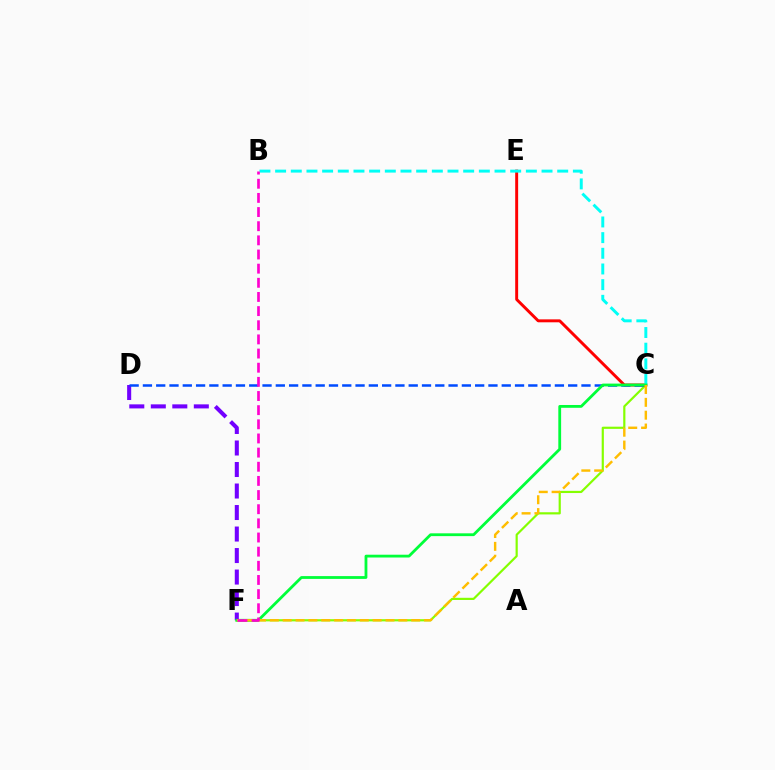{('C', 'F'): [{'color': '#84ff00', 'line_style': 'solid', 'thickness': 1.57}, {'color': '#00ff39', 'line_style': 'solid', 'thickness': 2.02}, {'color': '#ffbd00', 'line_style': 'dashed', 'thickness': 1.75}], ('C', 'E'): [{'color': '#ff0000', 'line_style': 'solid', 'thickness': 2.12}], ('B', 'C'): [{'color': '#00fff6', 'line_style': 'dashed', 'thickness': 2.13}], ('D', 'F'): [{'color': '#7200ff', 'line_style': 'dashed', 'thickness': 2.92}], ('C', 'D'): [{'color': '#004bff', 'line_style': 'dashed', 'thickness': 1.81}], ('B', 'F'): [{'color': '#ff00cf', 'line_style': 'dashed', 'thickness': 1.92}]}